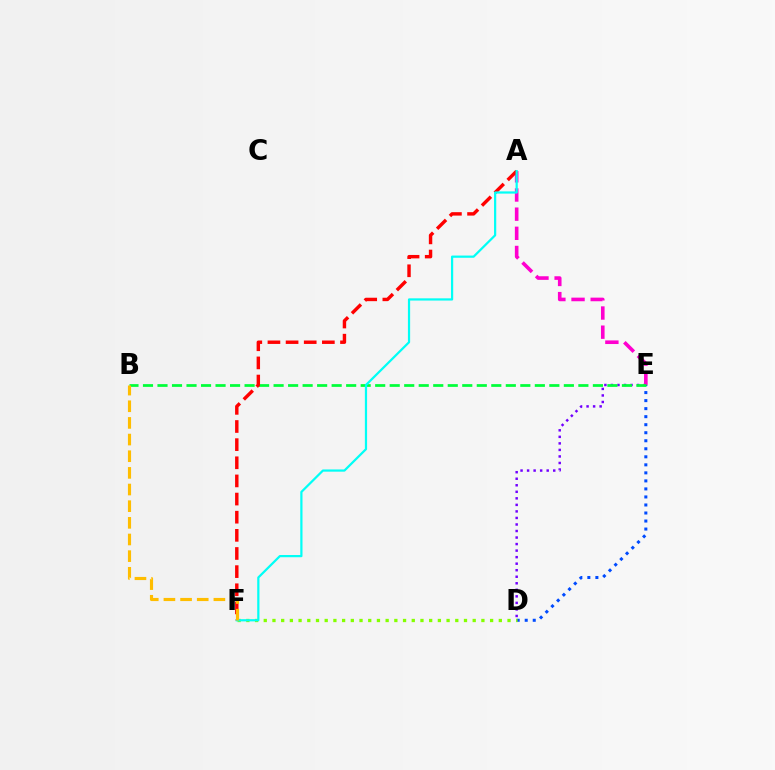{('D', 'E'): [{'color': '#004bff', 'line_style': 'dotted', 'thickness': 2.18}, {'color': '#7200ff', 'line_style': 'dotted', 'thickness': 1.78}], ('D', 'F'): [{'color': '#84ff00', 'line_style': 'dotted', 'thickness': 2.37}], ('A', 'E'): [{'color': '#ff00cf', 'line_style': 'dashed', 'thickness': 2.6}], ('B', 'E'): [{'color': '#00ff39', 'line_style': 'dashed', 'thickness': 1.97}], ('A', 'F'): [{'color': '#ff0000', 'line_style': 'dashed', 'thickness': 2.46}, {'color': '#00fff6', 'line_style': 'solid', 'thickness': 1.6}], ('B', 'F'): [{'color': '#ffbd00', 'line_style': 'dashed', 'thickness': 2.26}]}